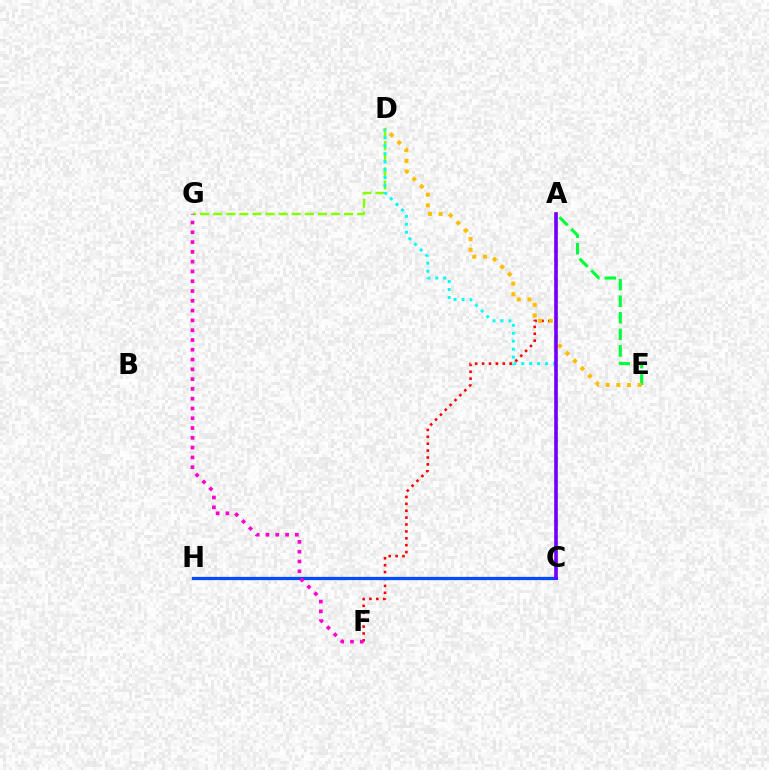{('A', 'F'): [{'color': '#ff0000', 'line_style': 'dotted', 'thickness': 1.87}], ('D', 'G'): [{'color': '#84ff00', 'line_style': 'dashed', 'thickness': 1.78}], ('C', 'H'): [{'color': '#004bff', 'line_style': 'solid', 'thickness': 2.33}], ('C', 'D'): [{'color': '#00fff6', 'line_style': 'dotted', 'thickness': 2.16}], ('F', 'G'): [{'color': '#ff00cf', 'line_style': 'dotted', 'thickness': 2.66}], ('A', 'E'): [{'color': '#00ff39', 'line_style': 'dashed', 'thickness': 2.25}], ('D', 'E'): [{'color': '#ffbd00', 'line_style': 'dotted', 'thickness': 2.9}], ('A', 'C'): [{'color': '#7200ff', 'line_style': 'solid', 'thickness': 2.61}]}